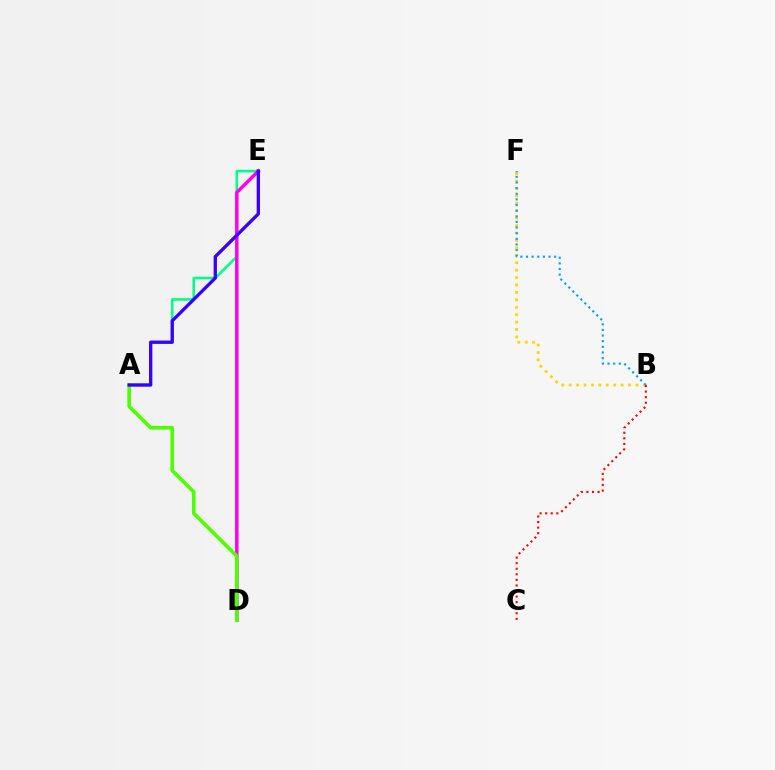{('A', 'E'): [{'color': '#00ff86', 'line_style': 'solid', 'thickness': 1.85}, {'color': '#3700ff', 'line_style': 'solid', 'thickness': 2.38}], ('B', 'F'): [{'color': '#ffd500', 'line_style': 'dotted', 'thickness': 2.02}, {'color': '#009eff', 'line_style': 'dotted', 'thickness': 1.53}], ('D', 'E'): [{'color': '#ff00ed', 'line_style': 'solid', 'thickness': 2.5}], ('B', 'C'): [{'color': '#ff0000', 'line_style': 'dotted', 'thickness': 1.51}], ('A', 'D'): [{'color': '#4fff00', 'line_style': 'solid', 'thickness': 2.61}]}